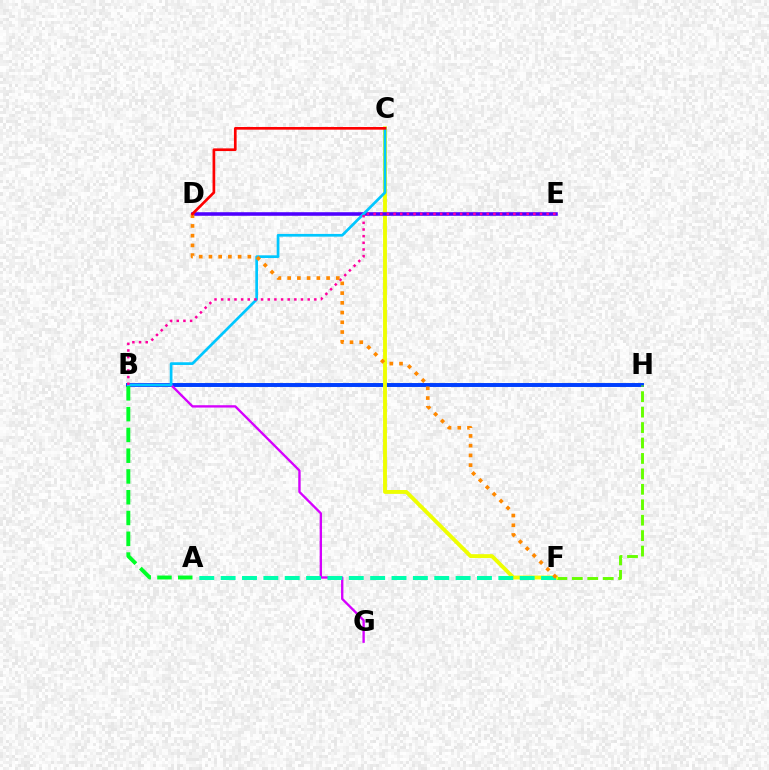{('B', 'H'): [{'color': '#003fff', 'line_style': 'solid', 'thickness': 2.83}], ('F', 'H'): [{'color': '#66ff00', 'line_style': 'dashed', 'thickness': 2.1}], ('C', 'F'): [{'color': '#eeff00', 'line_style': 'solid', 'thickness': 2.79}], ('D', 'E'): [{'color': '#4f00ff', 'line_style': 'solid', 'thickness': 2.57}], ('B', 'G'): [{'color': '#d600ff', 'line_style': 'solid', 'thickness': 1.69}], ('B', 'C'): [{'color': '#00c7ff', 'line_style': 'solid', 'thickness': 1.95}], ('A', 'F'): [{'color': '#00ffaf', 'line_style': 'dashed', 'thickness': 2.9}], ('B', 'E'): [{'color': '#ff00a0', 'line_style': 'dotted', 'thickness': 1.81}], ('A', 'B'): [{'color': '#00ff27', 'line_style': 'dashed', 'thickness': 2.82}], ('D', 'F'): [{'color': '#ff8800', 'line_style': 'dotted', 'thickness': 2.64}], ('C', 'D'): [{'color': '#ff0000', 'line_style': 'solid', 'thickness': 1.93}]}